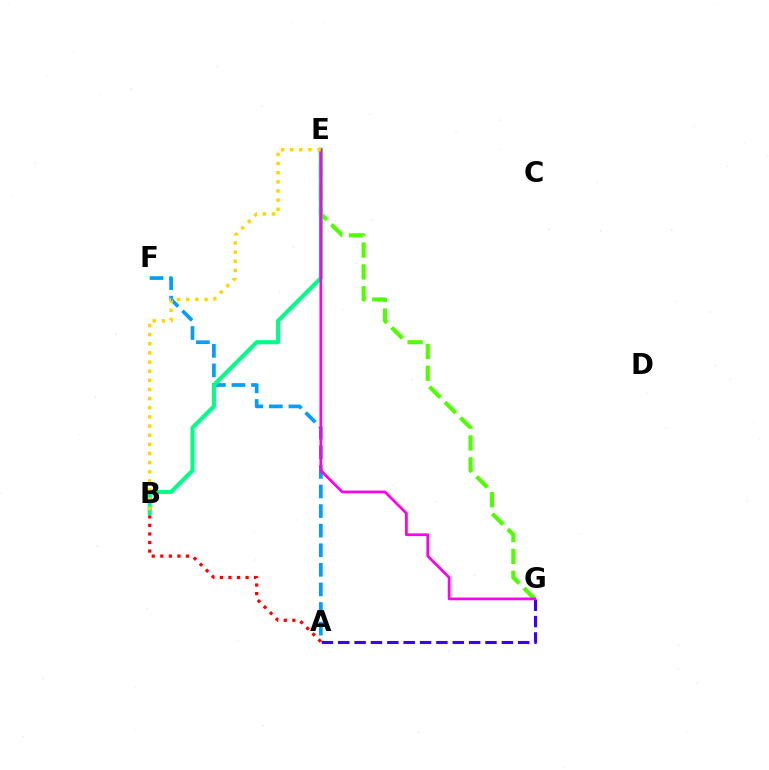{('A', 'F'): [{'color': '#009eff', 'line_style': 'dashed', 'thickness': 2.66}], ('A', 'G'): [{'color': '#3700ff', 'line_style': 'dashed', 'thickness': 2.22}], ('E', 'G'): [{'color': '#4fff00', 'line_style': 'dashed', 'thickness': 2.97}, {'color': '#ff00ed', 'line_style': 'solid', 'thickness': 1.99}], ('A', 'B'): [{'color': '#ff0000', 'line_style': 'dotted', 'thickness': 2.33}], ('B', 'E'): [{'color': '#00ff86', 'line_style': 'solid', 'thickness': 2.97}, {'color': '#ffd500', 'line_style': 'dotted', 'thickness': 2.48}]}